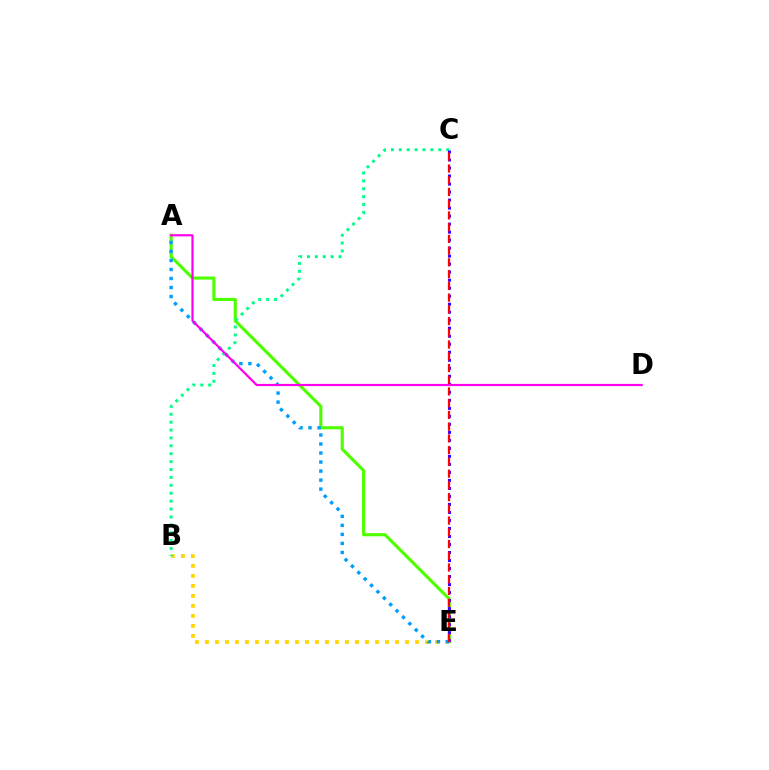{('A', 'E'): [{'color': '#4fff00', 'line_style': 'solid', 'thickness': 2.26}, {'color': '#009eff', 'line_style': 'dotted', 'thickness': 2.45}], ('B', 'E'): [{'color': '#ffd500', 'line_style': 'dotted', 'thickness': 2.72}], ('B', 'C'): [{'color': '#00ff86', 'line_style': 'dotted', 'thickness': 2.15}], ('C', 'E'): [{'color': '#3700ff', 'line_style': 'dotted', 'thickness': 2.18}, {'color': '#ff0000', 'line_style': 'dashed', 'thickness': 1.59}], ('A', 'D'): [{'color': '#ff00ed', 'line_style': 'solid', 'thickness': 1.59}]}